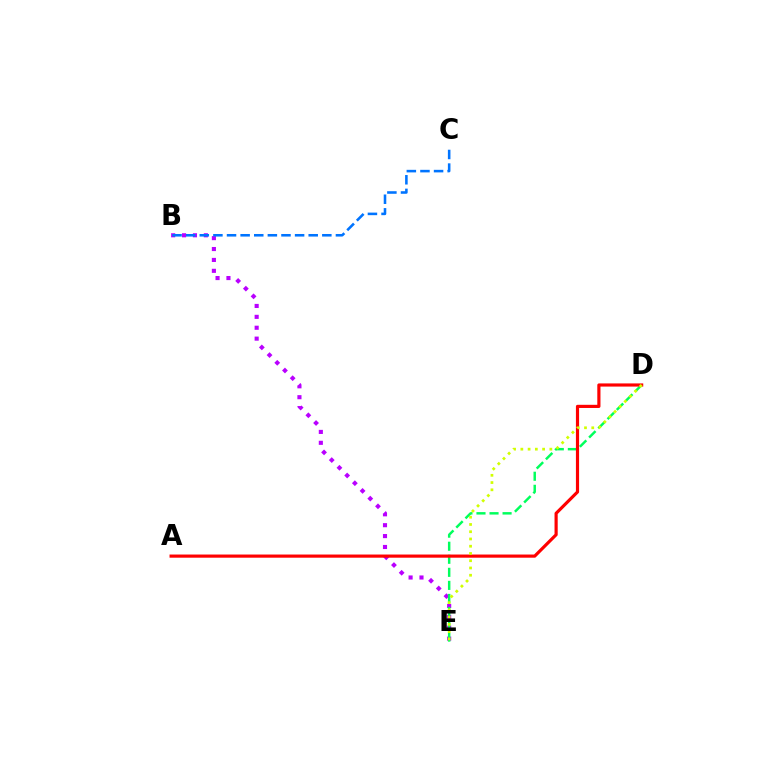{('B', 'E'): [{'color': '#b900ff', 'line_style': 'dotted', 'thickness': 2.96}], ('D', 'E'): [{'color': '#00ff5c', 'line_style': 'dashed', 'thickness': 1.77}, {'color': '#d1ff00', 'line_style': 'dotted', 'thickness': 1.97}], ('B', 'C'): [{'color': '#0074ff', 'line_style': 'dashed', 'thickness': 1.85}], ('A', 'D'): [{'color': '#ff0000', 'line_style': 'solid', 'thickness': 2.28}]}